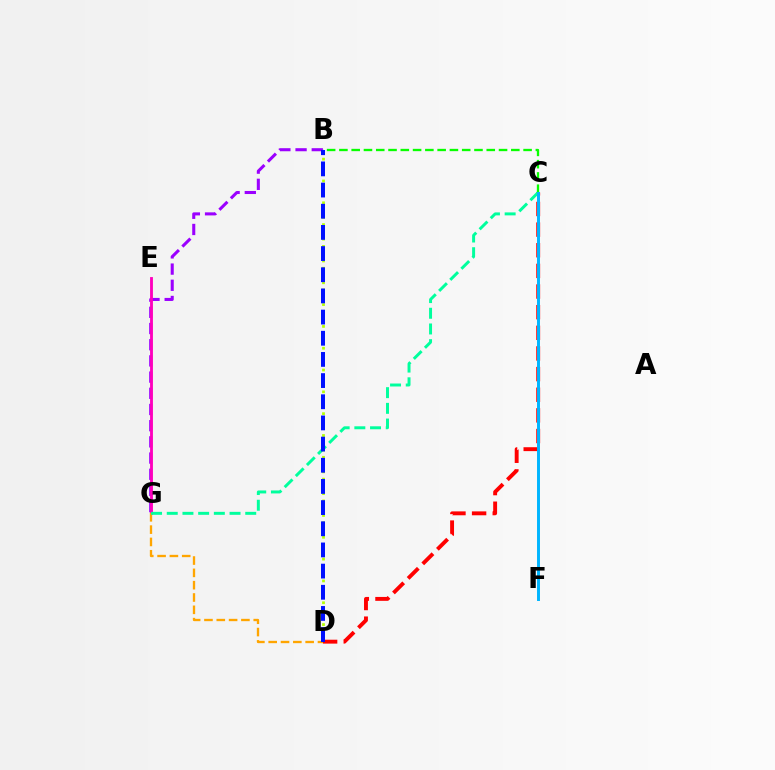{('C', 'D'): [{'color': '#ff0000', 'line_style': 'dashed', 'thickness': 2.8}], ('B', 'G'): [{'color': '#9b00ff', 'line_style': 'dashed', 'thickness': 2.2}], ('B', 'D'): [{'color': '#b3ff00', 'line_style': 'dotted', 'thickness': 1.98}, {'color': '#0010ff', 'line_style': 'dashed', 'thickness': 2.88}], ('E', 'G'): [{'color': '#ff00bd', 'line_style': 'solid', 'thickness': 2.05}], ('D', 'G'): [{'color': '#ffa500', 'line_style': 'dashed', 'thickness': 1.67}], ('C', 'G'): [{'color': '#00ff9d', 'line_style': 'dashed', 'thickness': 2.13}], ('B', 'C'): [{'color': '#08ff00', 'line_style': 'dashed', 'thickness': 1.67}], ('C', 'F'): [{'color': '#00b5ff', 'line_style': 'solid', 'thickness': 2.12}]}